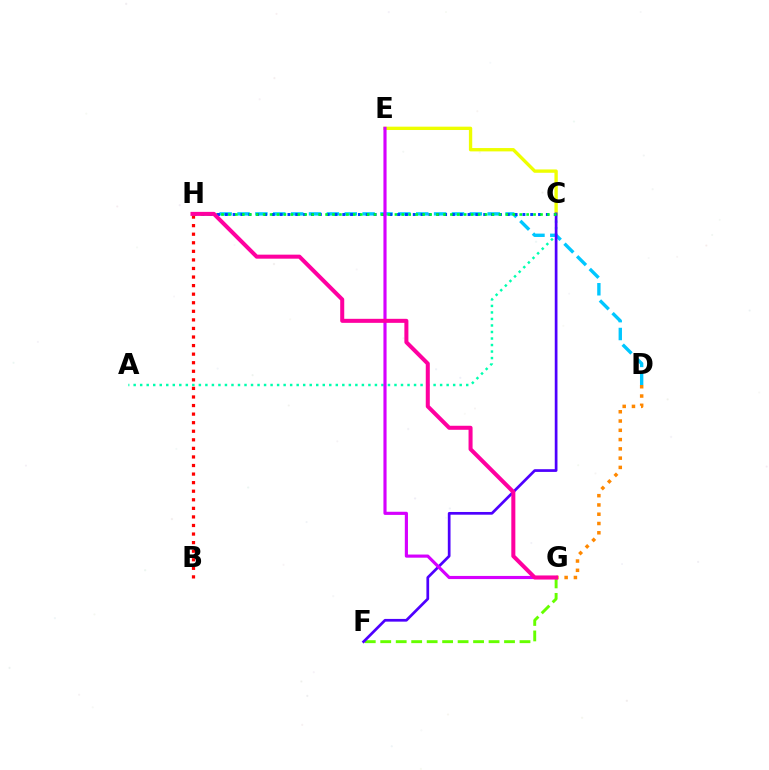{('F', 'G'): [{'color': '#66ff00', 'line_style': 'dashed', 'thickness': 2.1}], ('D', 'G'): [{'color': '#ff8800', 'line_style': 'dotted', 'thickness': 2.52}], ('A', 'C'): [{'color': '#00ffaf', 'line_style': 'dotted', 'thickness': 1.77}], ('D', 'H'): [{'color': '#00c7ff', 'line_style': 'dashed', 'thickness': 2.43}], ('C', 'E'): [{'color': '#eeff00', 'line_style': 'solid', 'thickness': 2.4}], ('C', 'F'): [{'color': '#4f00ff', 'line_style': 'solid', 'thickness': 1.96}], ('C', 'H'): [{'color': '#003fff', 'line_style': 'dotted', 'thickness': 2.13}, {'color': '#00ff27', 'line_style': 'dotted', 'thickness': 1.88}], ('B', 'H'): [{'color': '#ff0000', 'line_style': 'dotted', 'thickness': 2.33}], ('E', 'G'): [{'color': '#d600ff', 'line_style': 'solid', 'thickness': 2.26}], ('G', 'H'): [{'color': '#ff00a0', 'line_style': 'solid', 'thickness': 2.9}]}